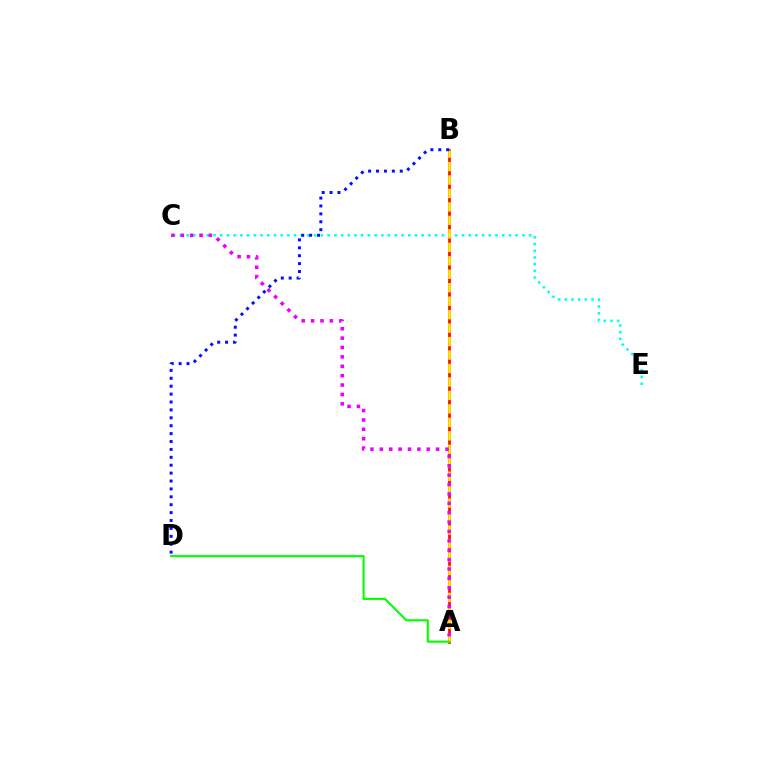{('A', 'B'): [{'color': '#ff0000', 'line_style': 'solid', 'thickness': 1.9}, {'color': '#fcf500', 'line_style': 'dashed', 'thickness': 1.83}], ('C', 'E'): [{'color': '#00fff6', 'line_style': 'dotted', 'thickness': 1.82}], ('A', 'D'): [{'color': '#08ff00', 'line_style': 'solid', 'thickness': 1.54}], ('A', 'C'): [{'color': '#ee00ff', 'line_style': 'dotted', 'thickness': 2.55}], ('B', 'D'): [{'color': '#0010ff', 'line_style': 'dotted', 'thickness': 2.15}]}